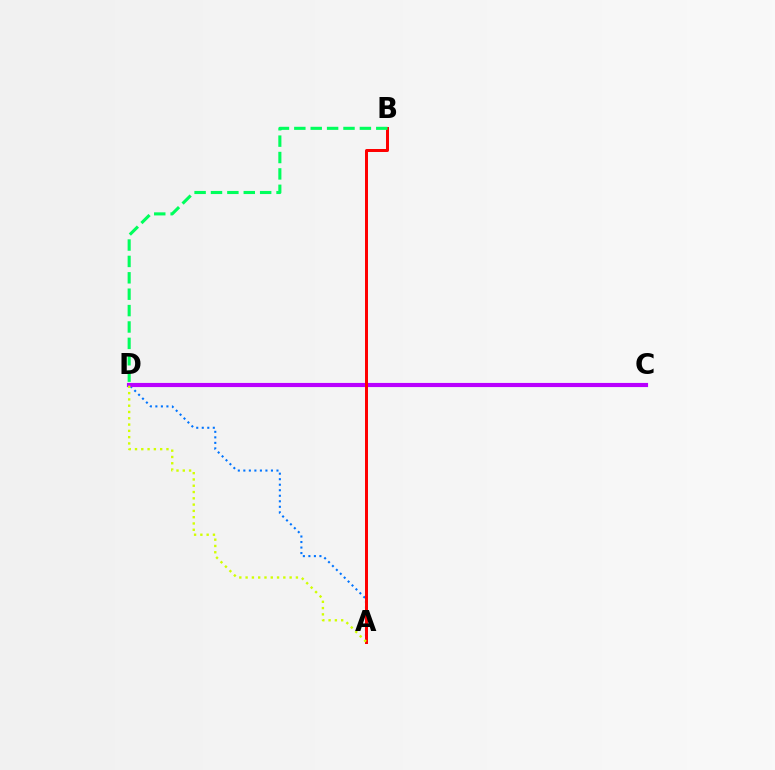{('A', 'D'): [{'color': '#0074ff', 'line_style': 'dotted', 'thickness': 1.5}, {'color': '#d1ff00', 'line_style': 'dotted', 'thickness': 1.71}], ('C', 'D'): [{'color': '#b900ff', 'line_style': 'solid', 'thickness': 2.98}], ('A', 'B'): [{'color': '#ff0000', 'line_style': 'solid', 'thickness': 2.15}], ('B', 'D'): [{'color': '#00ff5c', 'line_style': 'dashed', 'thickness': 2.23}]}